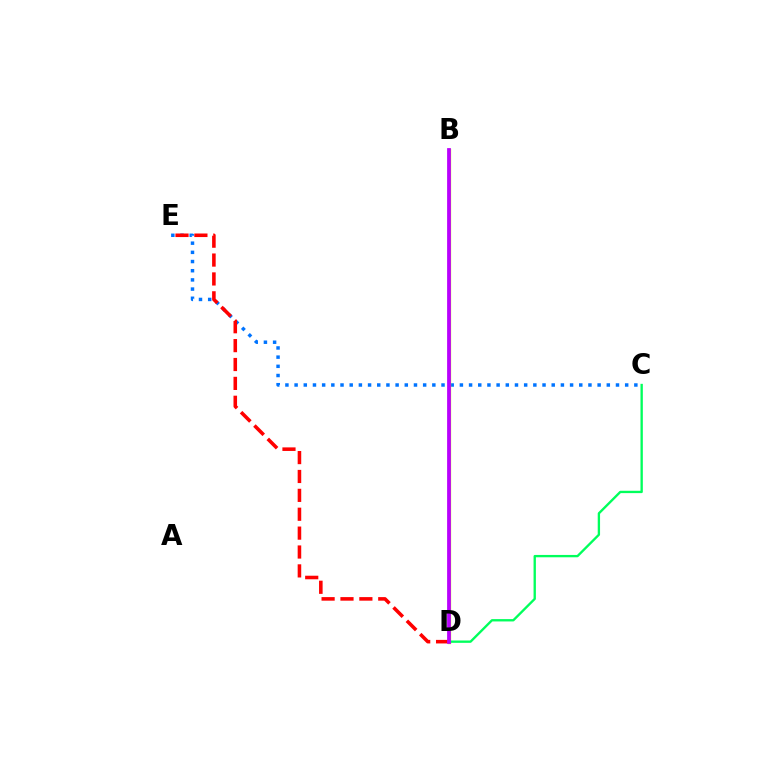{('C', 'E'): [{'color': '#0074ff', 'line_style': 'dotted', 'thickness': 2.49}], ('D', 'E'): [{'color': '#ff0000', 'line_style': 'dashed', 'thickness': 2.57}], ('B', 'D'): [{'color': '#d1ff00', 'line_style': 'solid', 'thickness': 2.39}, {'color': '#b900ff', 'line_style': 'solid', 'thickness': 2.71}], ('C', 'D'): [{'color': '#00ff5c', 'line_style': 'solid', 'thickness': 1.69}]}